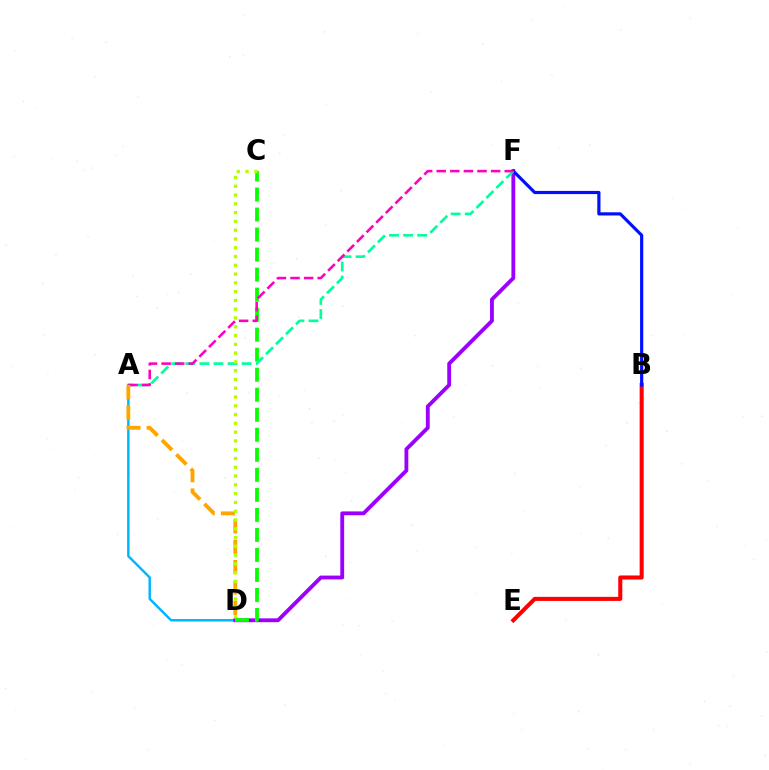{('A', 'D'): [{'color': '#00b5ff', 'line_style': 'solid', 'thickness': 1.76}, {'color': '#ffa500', 'line_style': 'dashed', 'thickness': 2.77}], ('D', 'F'): [{'color': '#9b00ff', 'line_style': 'solid', 'thickness': 2.76}], ('B', 'E'): [{'color': '#ff0000', 'line_style': 'solid', 'thickness': 2.92}], ('B', 'F'): [{'color': '#0010ff', 'line_style': 'solid', 'thickness': 2.29}], ('C', 'D'): [{'color': '#08ff00', 'line_style': 'dashed', 'thickness': 2.72}, {'color': '#b3ff00', 'line_style': 'dotted', 'thickness': 2.39}], ('A', 'F'): [{'color': '#00ff9d', 'line_style': 'dashed', 'thickness': 1.92}, {'color': '#ff00bd', 'line_style': 'dashed', 'thickness': 1.85}]}